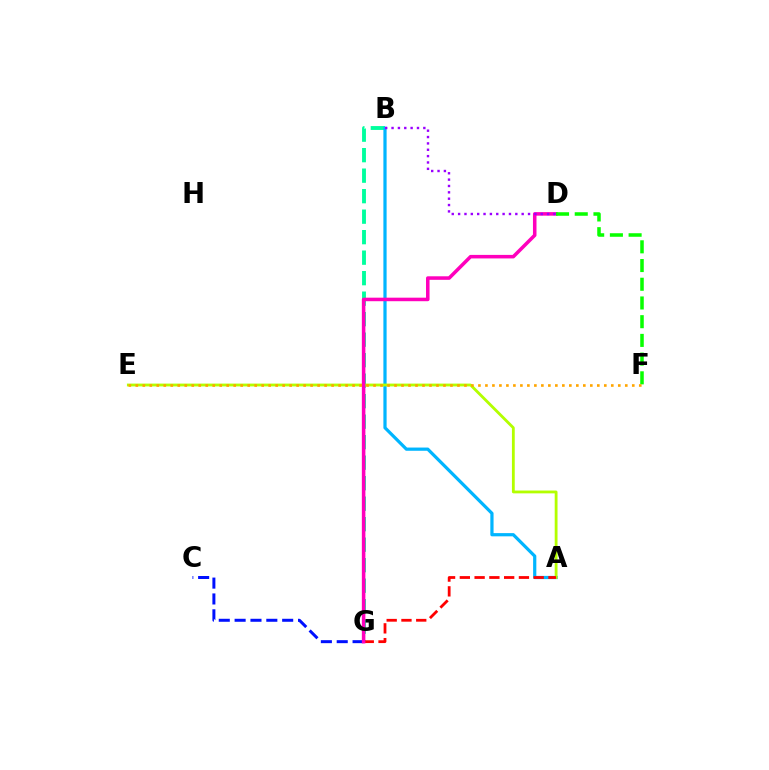{('B', 'G'): [{'color': '#00ff9d', 'line_style': 'dashed', 'thickness': 2.78}], ('A', 'B'): [{'color': '#00b5ff', 'line_style': 'solid', 'thickness': 2.32}], ('A', 'E'): [{'color': '#b3ff00', 'line_style': 'solid', 'thickness': 2.03}], ('C', 'G'): [{'color': '#0010ff', 'line_style': 'dashed', 'thickness': 2.15}], ('A', 'G'): [{'color': '#ff0000', 'line_style': 'dashed', 'thickness': 2.01}], ('D', 'G'): [{'color': '#ff00bd', 'line_style': 'solid', 'thickness': 2.54}], ('D', 'F'): [{'color': '#08ff00', 'line_style': 'dashed', 'thickness': 2.54}], ('B', 'D'): [{'color': '#9b00ff', 'line_style': 'dotted', 'thickness': 1.73}], ('E', 'F'): [{'color': '#ffa500', 'line_style': 'dotted', 'thickness': 1.9}]}